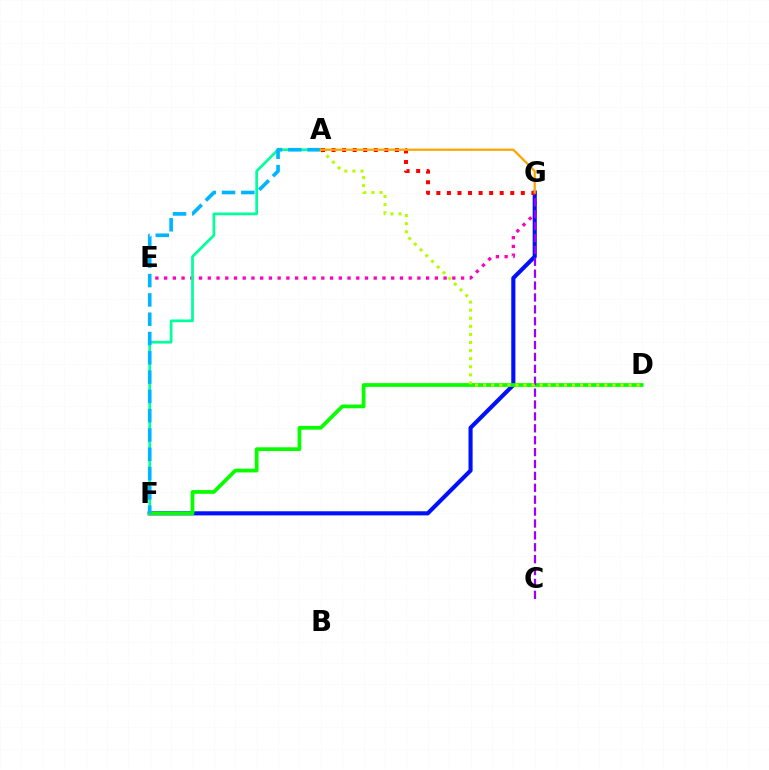{('E', 'G'): [{'color': '#ff00bd', 'line_style': 'dotted', 'thickness': 2.37}], ('F', 'G'): [{'color': '#0010ff', 'line_style': 'solid', 'thickness': 2.96}], ('A', 'F'): [{'color': '#00ff9d', 'line_style': 'solid', 'thickness': 1.96}, {'color': '#00b5ff', 'line_style': 'dashed', 'thickness': 2.62}], ('D', 'F'): [{'color': '#08ff00', 'line_style': 'solid', 'thickness': 2.71}], ('C', 'G'): [{'color': '#9b00ff', 'line_style': 'dashed', 'thickness': 1.62}], ('A', 'D'): [{'color': '#b3ff00', 'line_style': 'dotted', 'thickness': 2.2}], ('A', 'G'): [{'color': '#ff0000', 'line_style': 'dotted', 'thickness': 2.87}, {'color': '#ffa500', 'line_style': 'solid', 'thickness': 1.63}]}